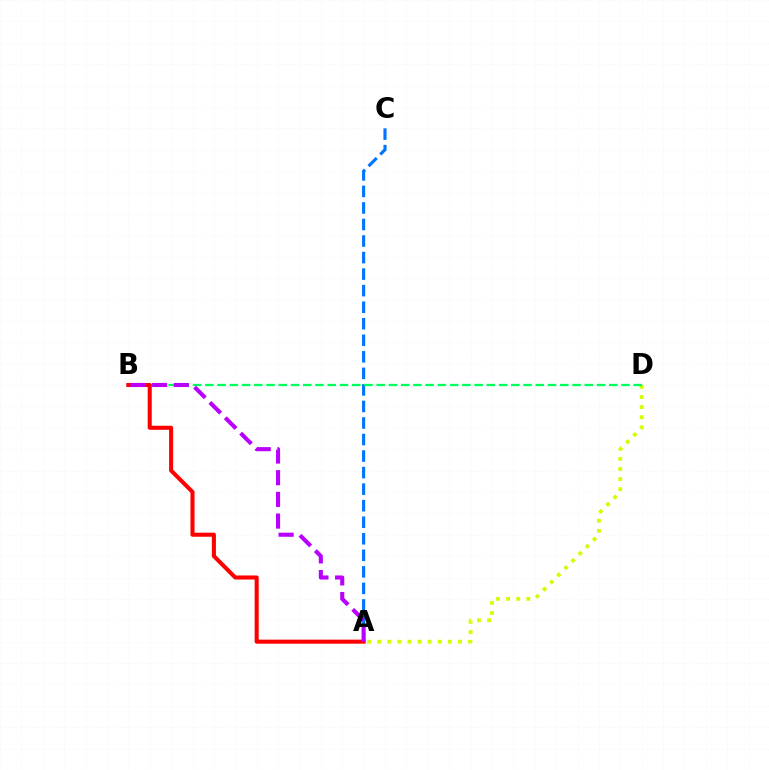{('A', 'D'): [{'color': '#d1ff00', 'line_style': 'dotted', 'thickness': 2.74}], ('A', 'C'): [{'color': '#0074ff', 'line_style': 'dashed', 'thickness': 2.25}], ('B', 'D'): [{'color': '#00ff5c', 'line_style': 'dashed', 'thickness': 1.66}], ('A', 'B'): [{'color': '#ff0000', 'line_style': 'solid', 'thickness': 2.92}, {'color': '#b900ff', 'line_style': 'dashed', 'thickness': 2.95}]}